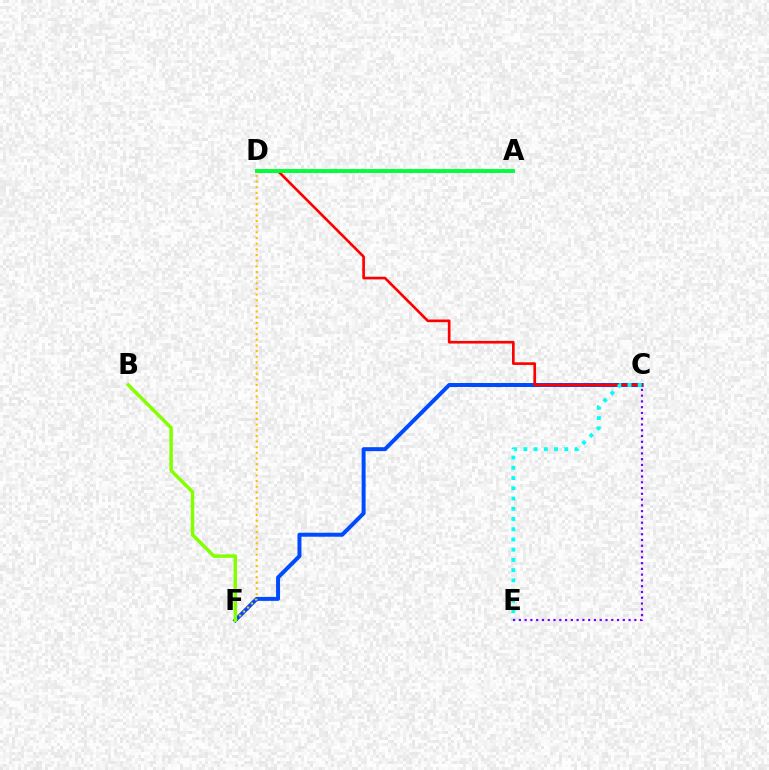{('C', 'F'): [{'color': '#004bff', 'line_style': 'solid', 'thickness': 2.86}], ('D', 'F'): [{'color': '#ffbd00', 'line_style': 'dotted', 'thickness': 1.54}], ('B', 'F'): [{'color': '#84ff00', 'line_style': 'solid', 'thickness': 2.51}], ('C', 'D'): [{'color': '#ff0000', 'line_style': 'solid', 'thickness': 1.91}], ('C', 'E'): [{'color': '#00fff6', 'line_style': 'dotted', 'thickness': 2.78}, {'color': '#7200ff', 'line_style': 'dotted', 'thickness': 1.57}], ('A', 'D'): [{'color': '#ff00cf', 'line_style': 'dotted', 'thickness': 1.83}, {'color': '#00ff39', 'line_style': 'solid', 'thickness': 2.78}]}